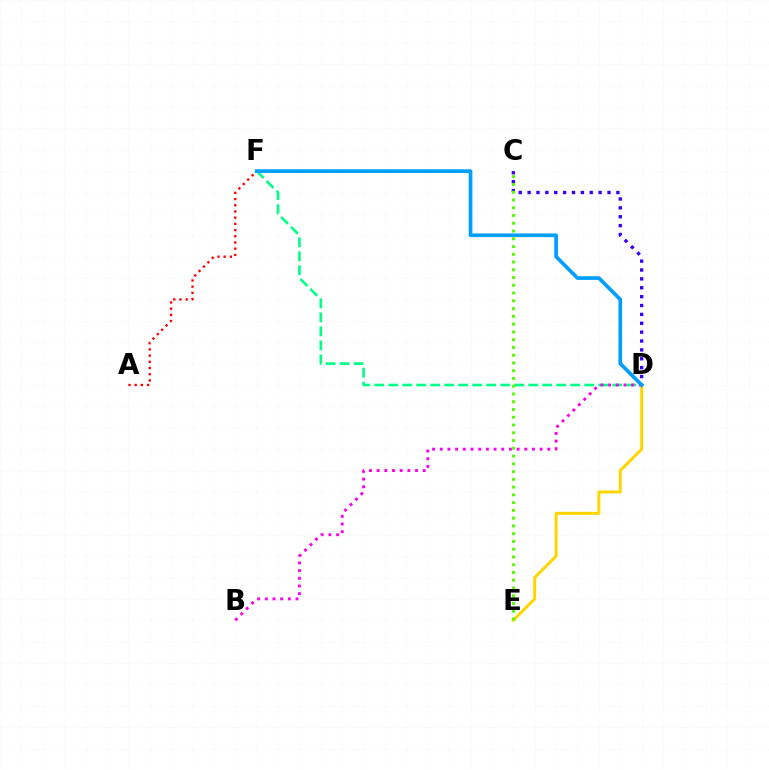{('D', 'F'): [{'color': '#00ff86', 'line_style': 'dashed', 'thickness': 1.9}, {'color': '#009eff', 'line_style': 'solid', 'thickness': 2.65}], ('A', 'F'): [{'color': '#ff0000', 'line_style': 'dotted', 'thickness': 1.68}], ('D', 'E'): [{'color': '#ffd500', 'line_style': 'solid', 'thickness': 2.14}], ('C', 'D'): [{'color': '#3700ff', 'line_style': 'dotted', 'thickness': 2.41}], ('B', 'D'): [{'color': '#ff00ed', 'line_style': 'dotted', 'thickness': 2.09}], ('C', 'E'): [{'color': '#4fff00', 'line_style': 'dotted', 'thickness': 2.11}]}